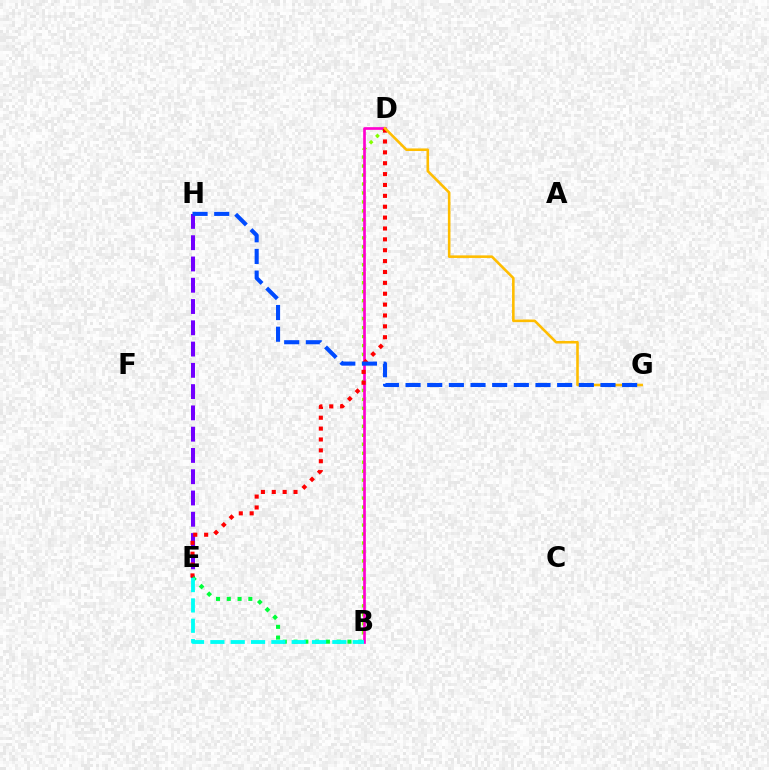{('B', 'D'): [{'color': '#84ff00', 'line_style': 'dotted', 'thickness': 2.44}, {'color': '#ff00cf', 'line_style': 'solid', 'thickness': 1.92}], ('E', 'H'): [{'color': '#7200ff', 'line_style': 'dashed', 'thickness': 2.89}], ('D', 'E'): [{'color': '#ff0000', 'line_style': 'dotted', 'thickness': 2.95}], ('B', 'E'): [{'color': '#00ff39', 'line_style': 'dotted', 'thickness': 2.93}, {'color': '#00fff6', 'line_style': 'dashed', 'thickness': 2.76}], ('D', 'G'): [{'color': '#ffbd00', 'line_style': 'solid', 'thickness': 1.86}], ('G', 'H'): [{'color': '#004bff', 'line_style': 'dashed', 'thickness': 2.94}]}